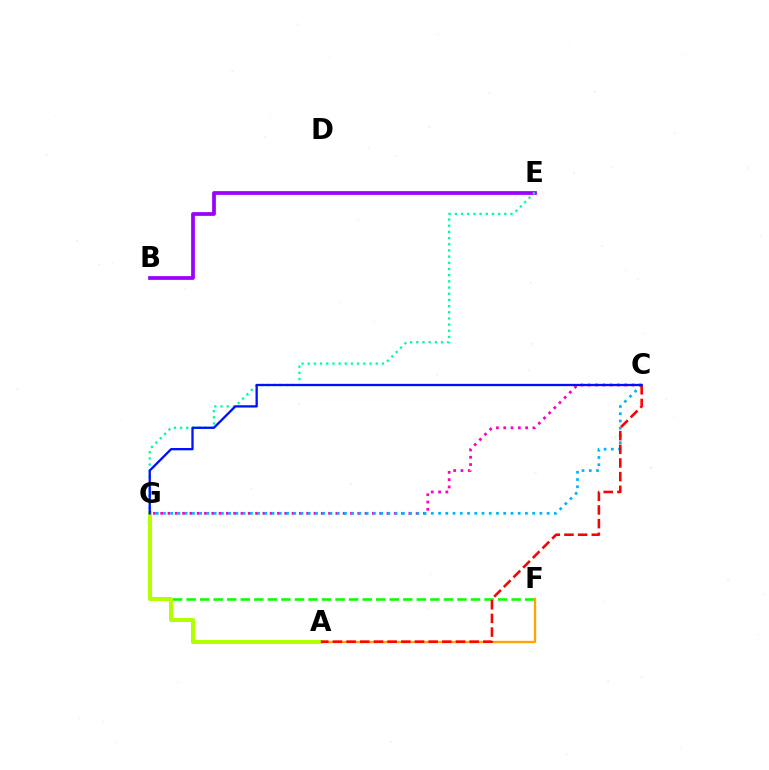{('B', 'E'): [{'color': '#9b00ff', 'line_style': 'solid', 'thickness': 2.68}], ('E', 'G'): [{'color': '#00ff9d', 'line_style': 'dotted', 'thickness': 1.68}], ('F', 'G'): [{'color': '#08ff00', 'line_style': 'dashed', 'thickness': 1.84}], ('C', 'G'): [{'color': '#ff00bd', 'line_style': 'dotted', 'thickness': 1.98}, {'color': '#00b5ff', 'line_style': 'dotted', 'thickness': 1.97}, {'color': '#0010ff', 'line_style': 'solid', 'thickness': 1.65}], ('A', 'F'): [{'color': '#ffa500', 'line_style': 'solid', 'thickness': 1.7}], ('A', 'G'): [{'color': '#b3ff00', 'line_style': 'solid', 'thickness': 2.91}], ('A', 'C'): [{'color': '#ff0000', 'line_style': 'dashed', 'thickness': 1.86}]}